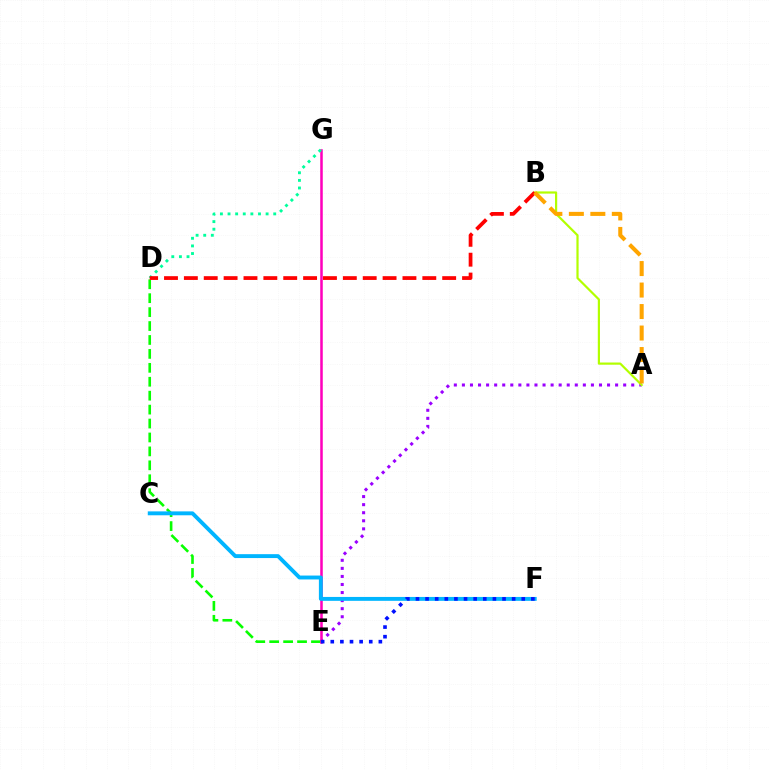{('A', 'E'): [{'color': '#9b00ff', 'line_style': 'dotted', 'thickness': 2.19}], ('D', 'E'): [{'color': '#08ff00', 'line_style': 'dashed', 'thickness': 1.89}], ('E', 'G'): [{'color': '#ff00bd', 'line_style': 'solid', 'thickness': 1.82}], ('D', 'G'): [{'color': '#00ff9d', 'line_style': 'dotted', 'thickness': 2.07}], ('A', 'B'): [{'color': '#b3ff00', 'line_style': 'solid', 'thickness': 1.58}, {'color': '#ffa500', 'line_style': 'dashed', 'thickness': 2.92}], ('B', 'D'): [{'color': '#ff0000', 'line_style': 'dashed', 'thickness': 2.7}], ('C', 'F'): [{'color': '#00b5ff', 'line_style': 'solid', 'thickness': 2.8}], ('E', 'F'): [{'color': '#0010ff', 'line_style': 'dotted', 'thickness': 2.61}]}